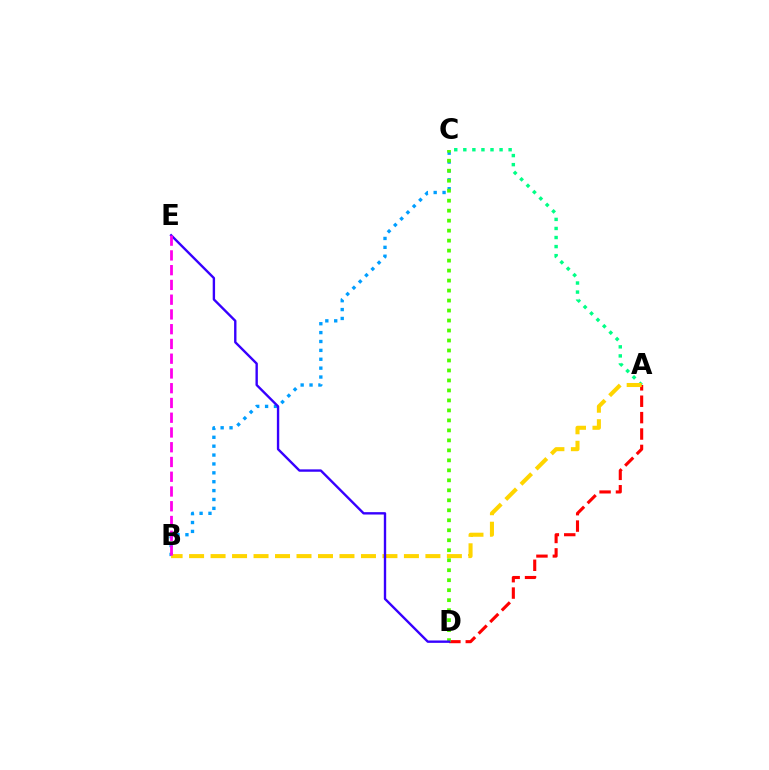{('B', 'C'): [{'color': '#009eff', 'line_style': 'dotted', 'thickness': 2.41}], ('A', 'C'): [{'color': '#00ff86', 'line_style': 'dotted', 'thickness': 2.46}], ('A', 'D'): [{'color': '#ff0000', 'line_style': 'dashed', 'thickness': 2.23}], ('C', 'D'): [{'color': '#4fff00', 'line_style': 'dotted', 'thickness': 2.71}], ('A', 'B'): [{'color': '#ffd500', 'line_style': 'dashed', 'thickness': 2.92}], ('D', 'E'): [{'color': '#3700ff', 'line_style': 'solid', 'thickness': 1.71}], ('B', 'E'): [{'color': '#ff00ed', 'line_style': 'dashed', 'thickness': 2.0}]}